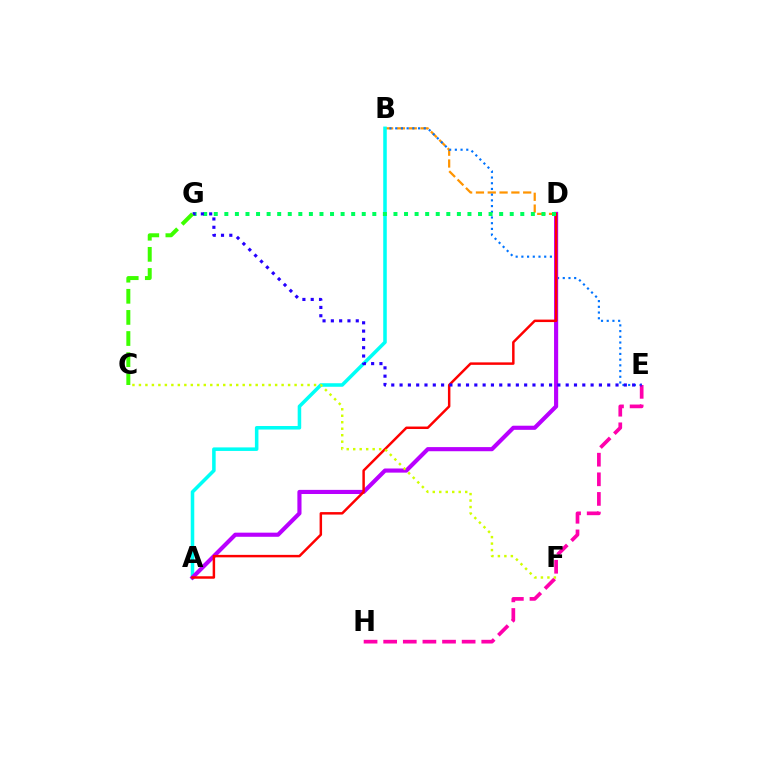{('B', 'D'): [{'color': '#ff9400', 'line_style': 'dashed', 'thickness': 1.6}], ('B', 'E'): [{'color': '#0074ff', 'line_style': 'dotted', 'thickness': 1.55}], ('A', 'B'): [{'color': '#00fff6', 'line_style': 'solid', 'thickness': 2.55}], ('A', 'D'): [{'color': '#b900ff', 'line_style': 'solid', 'thickness': 2.97}, {'color': '#ff0000', 'line_style': 'solid', 'thickness': 1.78}], ('E', 'H'): [{'color': '#ff00ac', 'line_style': 'dashed', 'thickness': 2.67}], ('D', 'G'): [{'color': '#00ff5c', 'line_style': 'dotted', 'thickness': 2.87}], ('E', 'G'): [{'color': '#2500ff', 'line_style': 'dotted', 'thickness': 2.26}], ('C', 'G'): [{'color': '#3dff00', 'line_style': 'dashed', 'thickness': 2.87}], ('C', 'F'): [{'color': '#d1ff00', 'line_style': 'dotted', 'thickness': 1.76}]}